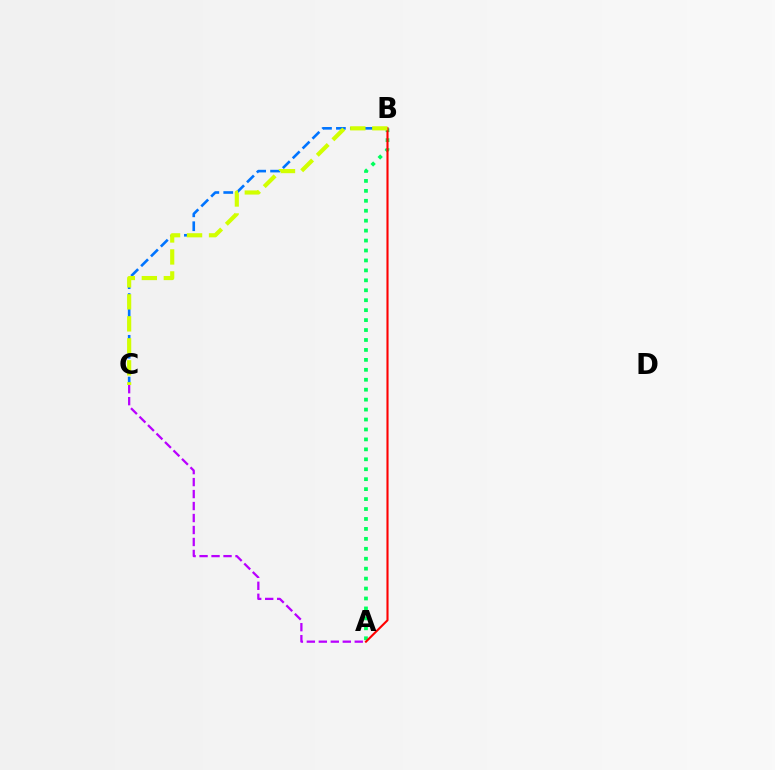{('A', 'B'): [{'color': '#00ff5c', 'line_style': 'dotted', 'thickness': 2.7}, {'color': '#ff0000', 'line_style': 'solid', 'thickness': 1.52}], ('A', 'C'): [{'color': '#b900ff', 'line_style': 'dashed', 'thickness': 1.63}], ('B', 'C'): [{'color': '#0074ff', 'line_style': 'dashed', 'thickness': 1.89}, {'color': '#d1ff00', 'line_style': 'dashed', 'thickness': 2.99}]}